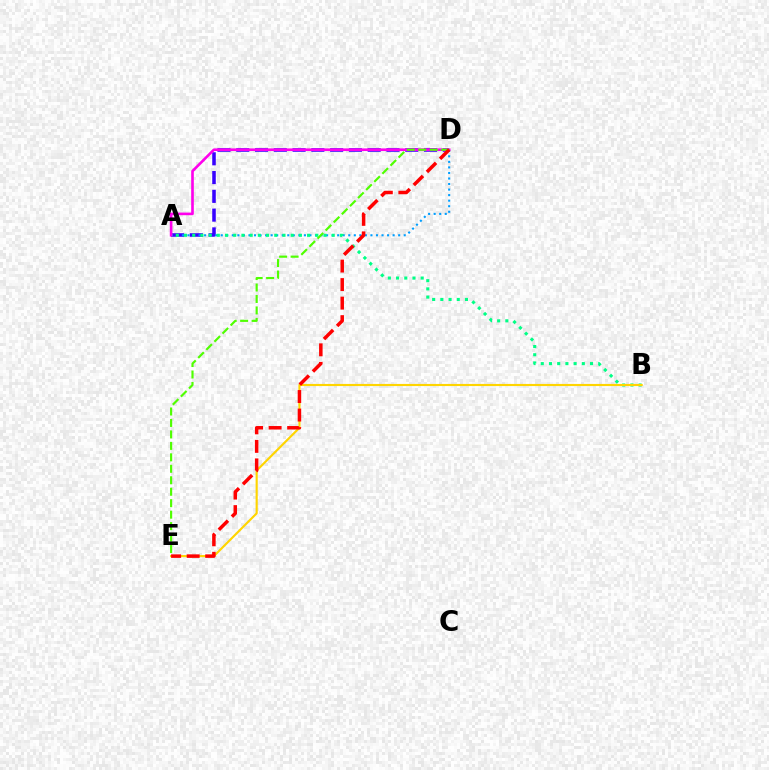{('A', 'D'): [{'color': '#3700ff', 'line_style': 'dashed', 'thickness': 2.55}, {'color': '#009eff', 'line_style': 'dotted', 'thickness': 1.51}, {'color': '#ff00ed', 'line_style': 'solid', 'thickness': 1.89}], ('A', 'B'): [{'color': '#00ff86', 'line_style': 'dotted', 'thickness': 2.23}], ('B', 'E'): [{'color': '#ffd500', 'line_style': 'solid', 'thickness': 1.54}], ('D', 'E'): [{'color': '#4fff00', 'line_style': 'dashed', 'thickness': 1.56}, {'color': '#ff0000', 'line_style': 'dashed', 'thickness': 2.52}]}